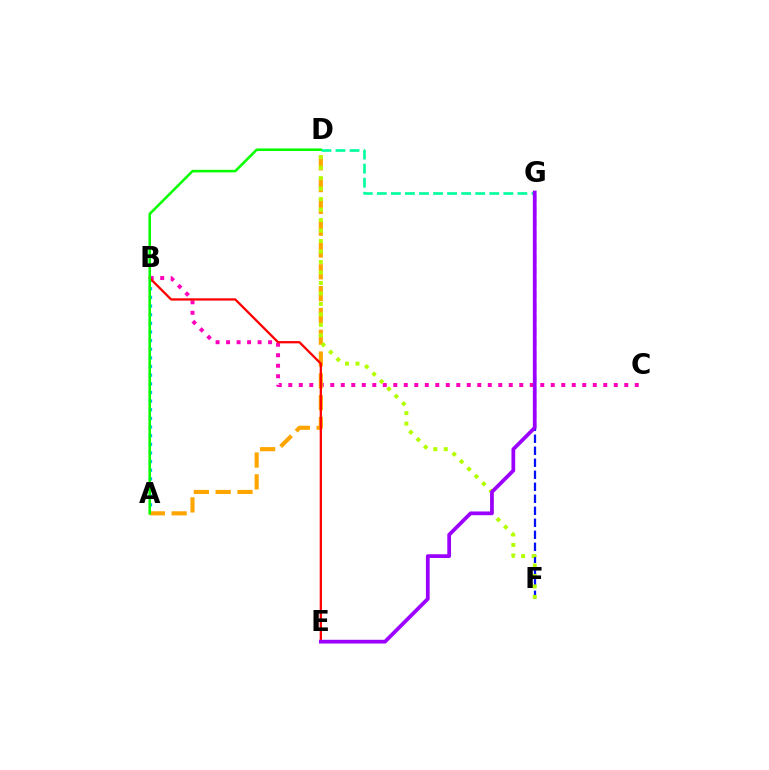{('A', 'B'): [{'color': '#00b5ff', 'line_style': 'dotted', 'thickness': 2.35}], ('B', 'C'): [{'color': '#ff00bd', 'line_style': 'dotted', 'thickness': 2.85}], ('A', 'D'): [{'color': '#ffa500', 'line_style': 'dashed', 'thickness': 2.96}, {'color': '#08ff00', 'line_style': 'solid', 'thickness': 1.85}], ('B', 'E'): [{'color': '#ff0000', 'line_style': 'solid', 'thickness': 1.64}], ('F', 'G'): [{'color': '#0010ff', 'line_style': 'dashed', 'thickness': 1.63}], ('D', 'F'): [{'color': '#b3ff00', 'line_style': 'dotted', 'thickness': 2.85}], ('D', 'G'): [{'color': '#00ff9d', 'line_style': 'dashed', 'thickness': 1.91}], ('E', 'G'): [{'color': '#9b00ff', 'line_style': 'solid', 'thickness': 2.69}]}